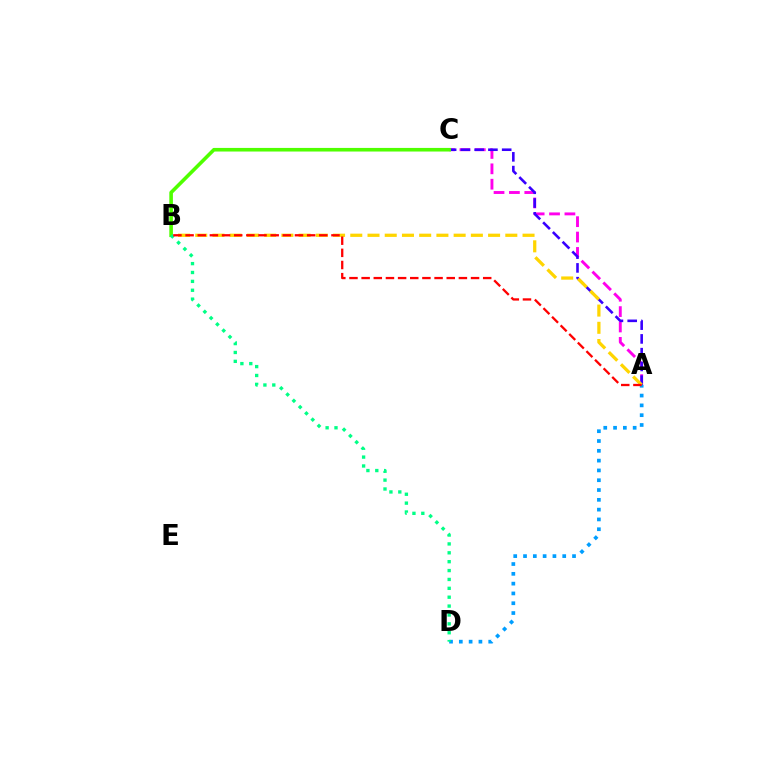{('A', 'C'): [{'color': '#ff00ed', 'line_style': 'dashed', 'thickness': 2.09}, {'color': '#3700ff', 'line_style': 'dashed', 'thickness': 1.87}], ('A', 'B'): [{'color': '#ffd500', 'line_style': 'dashed', 'thickness': 2.34}, {'color': '#ff0000', 'line_style': 'dashed', 'thickness': 1.65}], ('B', 'C'): [{'color': '#4fff00', 'line_style': 'solid', 'thickness': 2.59}], ('A', 'D'): [{'color': '#009eff', 'line_style': 'dotted', 'thickness': 2.66}], ('B', 'D'): [{'color': '#00ff86', 'line_style': 'dotted', 'thickness': 2.41}]}